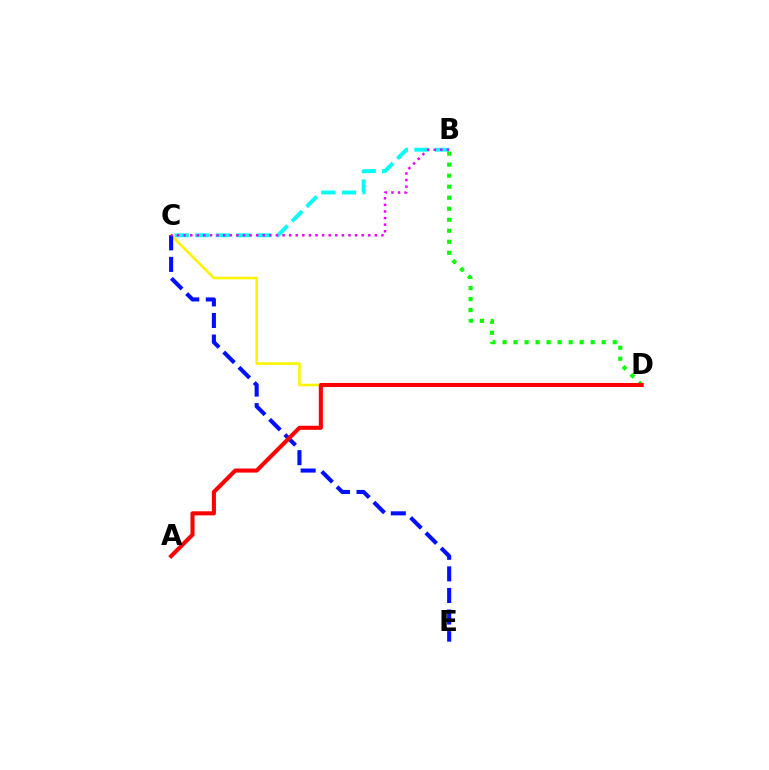{('B', 'C'): [{'color': '#00fff6', 'line_style': 'dashed', 'thickness': 2.79}, {'color': '#ee00ff', 'line_style': 'dotted', 'thickness': 1.79}], ('C', 'D'): [{'color': '#fcf500', 'line_style': 'solid', 'thickness': 1.88}], ('B', 'D'): [{'color': '#08ff00', 'line_style': 'dotted', 'thickness': 2.99}], ('C', 'E'): [{'color': '#0010ff', 'line_style': 'dashed', 'thickness': 2.93}], ('A', 'D'): [{'color': '#ff0000', 'line_style': 'solid', 'thickness': 2.93}]}